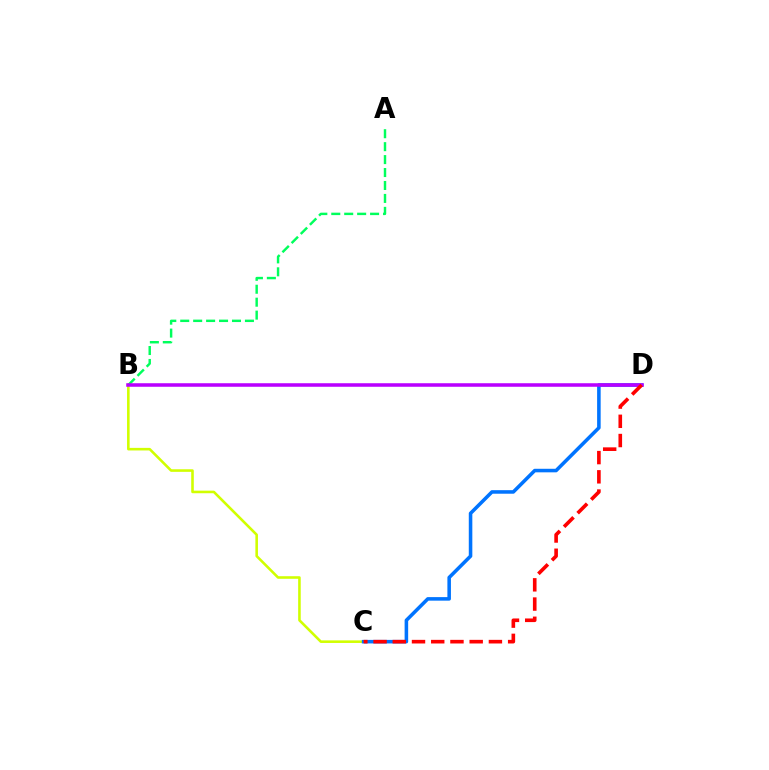{('B', 'C'): [{'color': '#d1ff00', 'line_style': 'solid', 'thickness': 1.86}], ('C', 'D'): [{'color': '#0074ff', 'line_style': 'solid', 'thickness': 2.55}, {'color': '#ff0000', 'line_style': 'dashed', 'thickness': 2.61}], ('A', 'B'): [{'color': '#00ff5c', 'line_style': 'dashed', 'thickness': 1.76}], ('B', 'D'): [{'color': '#b900ff', 'line_style': 'solid', 'thickness': 2.55}]}